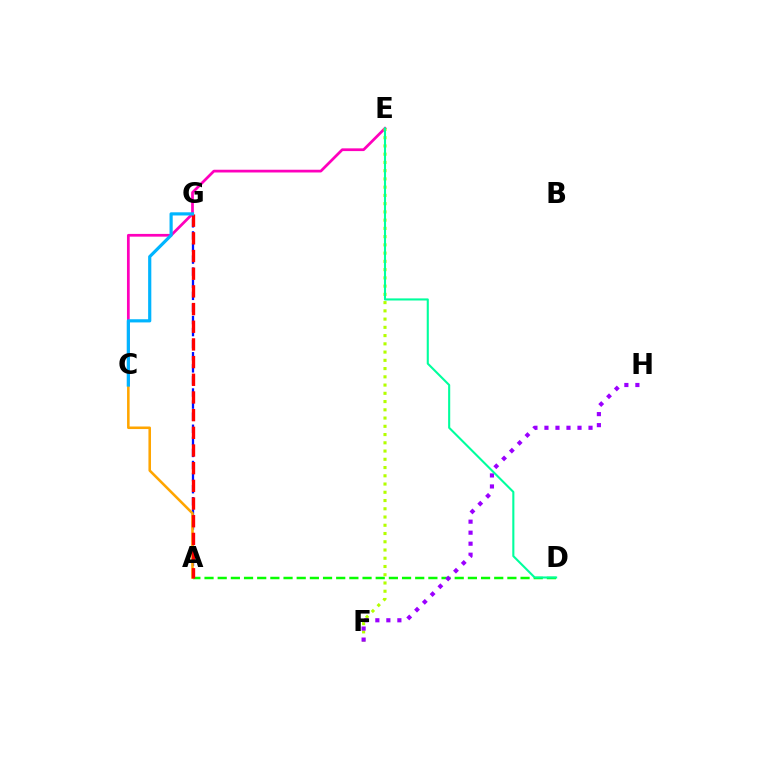{('A', 'D'): [{'color': '#08ff00', 'line_style': 'dashed', 'thickness': 1.79}], ('A', 'G'): [{'color': '#0010ff', 'line_style': 'dashed', 'thickness': 1.64}, {'color': '#ff0000', 'line_style': 'dashed', 'thickness': 2.4}], ('C', 'E'): [{'color': '#ff00bd', 'line_style': 'solid', 'thickness': 1.97}], ('E', 'F'): [{'color': '#b3ff00', 'line_style': 'dotted', 'thickness': 2.24}], ('F', 'H'): [{'color': '#9b00ff', 'line_style': 'dotted', 'thickness': 2.99}], ('D', 'E'): [{'color': '#00ff9d', 'line_style': 'solid', 'thickness': 1.51}], ('A', 'C'): [{'color': '#ffa500', 'line_style': 'solid', 'thickness': 1.85}], ('C', 'G'): [{'color': '#00b5ff', 'line_style': 'solid', 'thickness': 2.29}]}